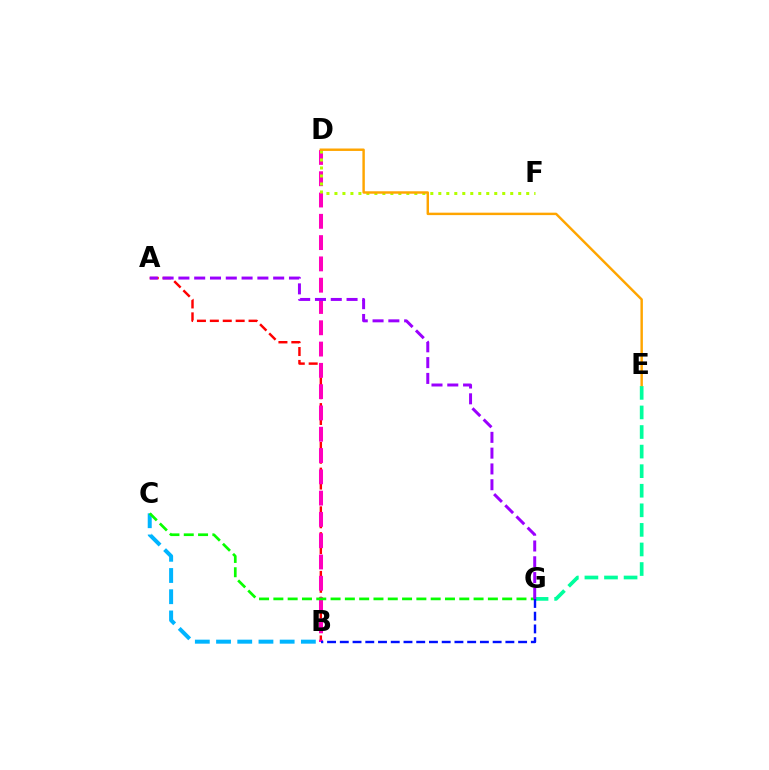{('A', 'B'): [{'color': '#ff0000', 'line_style': 'dashed', 'thickness': 1.75}], ('B', 'D'): [{'color': '#ff00bd', 'line_style': 'dashed', 'thickness': 2.89}], ('B', 'C'): [{'color': '#00b5ff', 'line_style': 'dashed', 'thickness': 2.88}], ('E', 'G'): [{'color': '#00ff9d', 'line_style': 'dashed', 'thickness': 2.66}], ('C', 'G'): [{'color': '#08ff00', 'line_style': 'dashed', 'thickness': 1.94}], ('B', 'G'): [{'color': '#0010ff', 'line_style': 'dashed', 'thickness': 1.73}], ('D', 'F'): [{'color': '#b3ff00', 'line_style': 'dotted', 'thickness': 2.17}], ('D', 'E'): [{'color': '#ffa500', 'line_style': 'solid', 'thickness': 1.76}], ('A', 'G'): [{'color': '#9b00ff', 'line_style': 'dashed', 'thickness': 2.15}]}